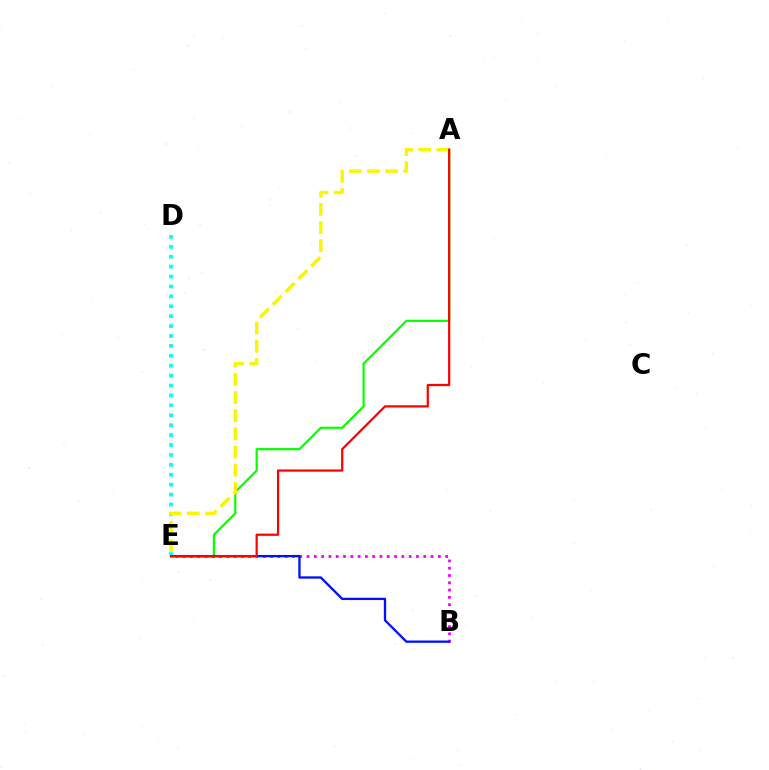{('B', 'E'): [{'color': '#ee00ff', 'line_style': 'dotted', 'thickness': 1.98}, {'color': '#0010ff', 'line_style': 'solid', 'thickness': 1.66}], ('A', 'E'): [{'color': '#08ff00', 'line_style': 'solid', 'thickness': 1.59}, {'color': '#fcf500', 'line_style': 'dashed', 'thickness': 2.47}, {'color': '#ff0000', 'line_style': 'solid', 'thickness': 1.61}], ('D', 'E'): [{'color': '#00fff6', 'line_style': 'dotted', 'thickness': 2.69}]}